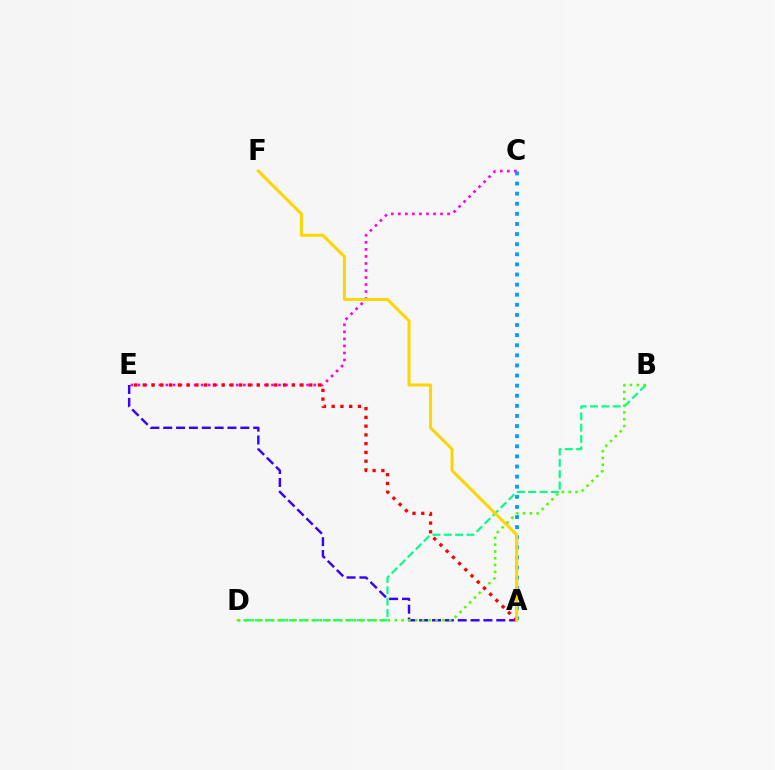{('B', 'D'): [{'color': '#00ff86', 'line_style': 'dashed', 'thickness': 1.54}, {'color': '#4fff00', 'line_style': 'dotted', 'thickness': 1.85}], ('A', 'C'): [{'color': '#009eff', 'line_style': 'dotted', 'thickness': 2.75}], ('C', 'E'): [{'color': '#ff00ed', 'line_style': 'dotted', 'thickness': 1.91}], ('A', 'E'): [{'color': '#3700ff', 'line_style': 'dashed', 'thickness': 1.75}, {'color': '#ff0000', 'line_style': 'dotted', 'thickness': 2.38}], ('A', 'F'): [{'color': '#ffd500', 'line_style': 'solid', 'thickness': 2.16}]}